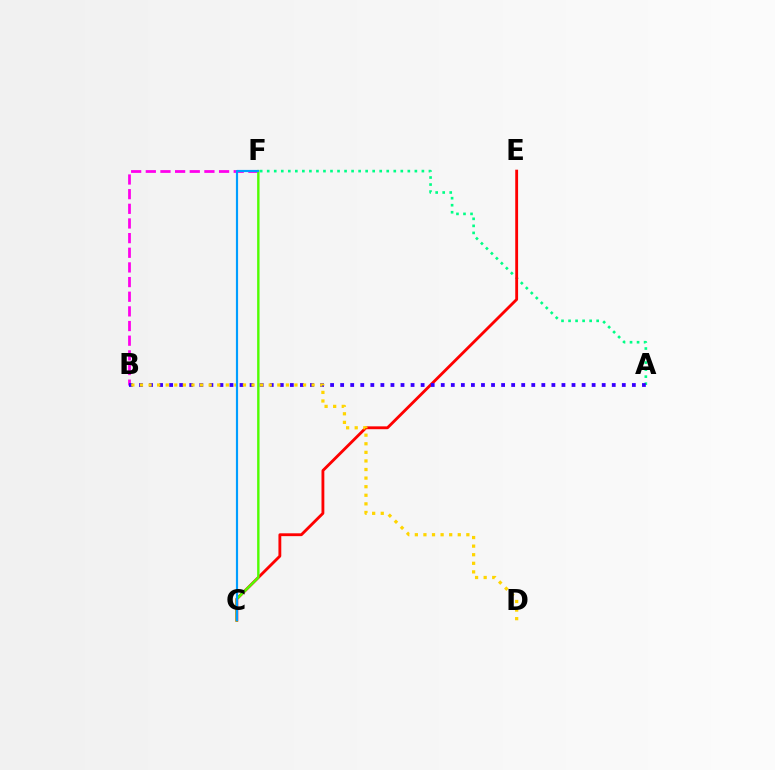{('A', 'F'): [{'color': '#00ff86', 'line_style': 'dotted', 'thickness': 1.91}], ('B', 'F'): [{'color': '#ff00ed', 'line_style': 'dashed', 'thickness': 1.99}], ('C', 'E'): [{'color': '#ff0000', 'line_style': 'solid', 'thickness': 2.05}], ('C', 'F'): [{'color': '#4fff00', 'line_style': 'solid', 'thickness': 1.73}, {'color': '#009eff', 'line_style': 'solid', 'thickness': 1.56}], ('A', 'B'): [{'color': '#3700ff', 'line_style': 'dotted', 'thickness': 2.73}], ('B', 'D'): [{'color': '#ffd500', 'line_style': 'dotted', 'thickness': 2.33}]}